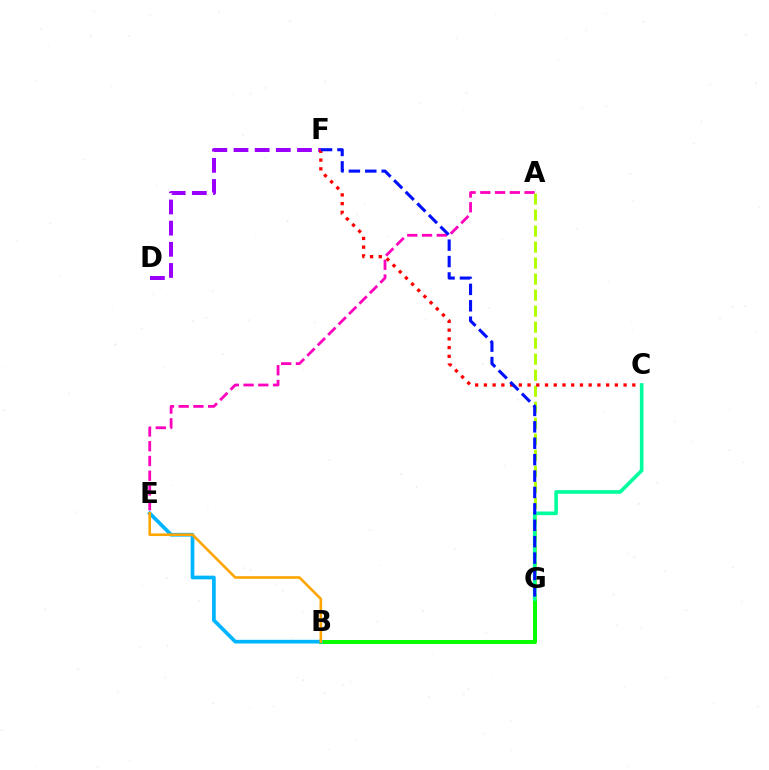{('A', 'E'): [{'color': '#ff00bd', 'line_style': 'dashed', 'thickness': 2.0}], ('D', 'F'): [{'color': '#9b00ff', 'line_style': 'dashed', 'thickness': 2.87}], ('B', 'G'): [{'color': '#08ff00', 'line_style': 'solid', 'thickness': 2.9}], ('A', 'G'): [{'color': '#b3ff00', 'line_style': 'dashed', 'thickness': 2.18}], ('B', 'E'): [{'color': '#00b5ff', 'line_style': 'solid', 'thickness': 2.66}, {'color': '#ffa500', 'line_style': 'solid', 'thickness': 1.88}], ('C', 'F'): [{'color': '#ff0000', 'line_style': 'dotted', 'thickness': 2.37}], ('C', 'G'): [{'color': '#00ff9d', 'line_style': 'solid', 'thickness': 2.62}], ('F', 'G'): [{'color': '#0010ff', 'line_style': 'dashed', 'thickness': 2.23}]}